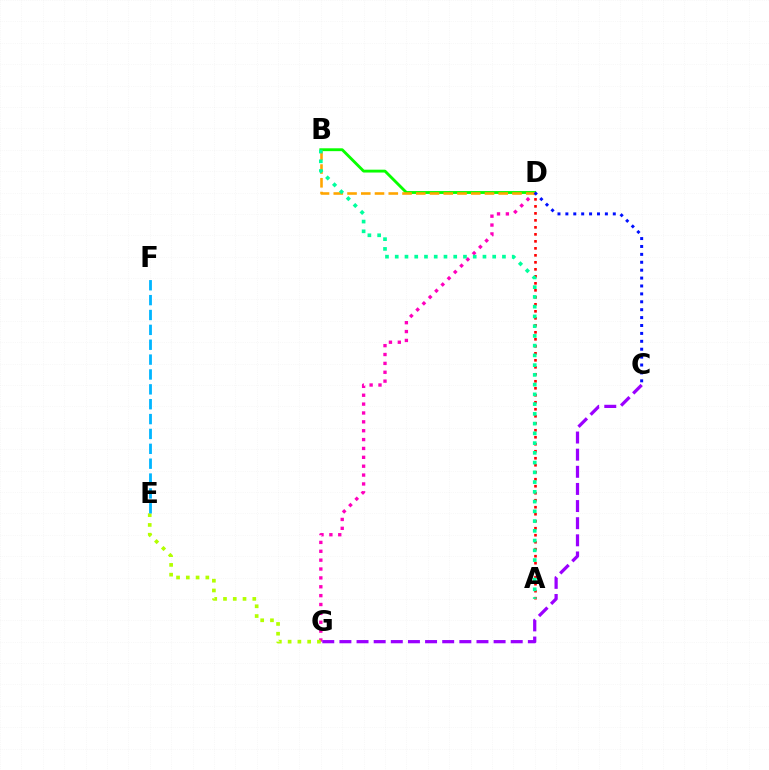{('D', 'G'): [{'color': '#ff00bd', 'line_style': 'dotted', 'thickness': 2.41}], ('E', 'G'): [{'color': '#b3ff00', 'line_style': 'dotted', 'thickness': 2.65}], ('B', 'D'): [{'color': '#08ff00', 'line_style': 'solid', 'thickness': 2.06}, {'color': '#ffa500', 'line_style': 'dashed', 'thickness': 1.87}], ('E', 'F'): [{'color': '#00b5ff', 'line_style': 'dashed', 'thickness': 2.02}], ('A', 'D'): [{'color': '#ff0000', 'line_style': 'dotted', 'thickness': 1.9}], ('C', 'D'): [{'color': '#0010ff', 'line_style': 'dotted', 'thickness': 2.15}], ('A', 'B'): [{'color': '#00ff9d', 'line_style': 'dotted', 'thickness': 2.65}], ('C', 'G'): [{'color': '#9b00ff', 'line_style': 'dashed', 'thickness': 2.33}]}